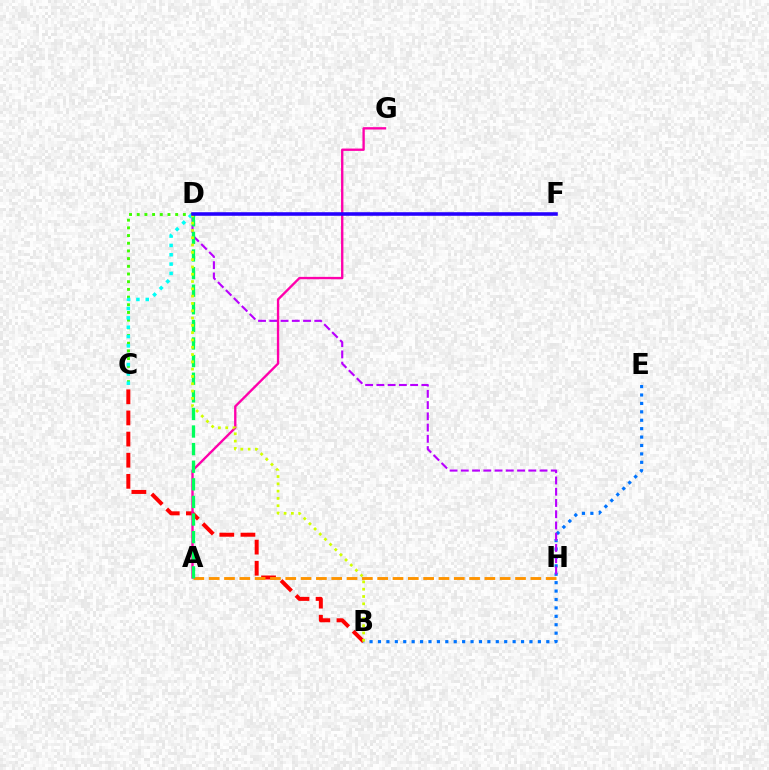{('B', 'C'): [{'color': '#ff0000', 'line_style': 'dashed', 'thickness': 2.87}], ('B', 'E'): [{'color': '#0074ff', 'line_style': 'dotted', 'thickness': 2.29}], ('D', 'H'): [{'color': '#b900ff', 'line_style': 'dashed', 'thickness': 1.53}], ('A', 'H'): [{'color': '#ff9400', 'line_style': 'dashed', 'thickness': 2.08}], ('C', 'D'): [{'color': '#3dff00', 'line_style': 'dotted', 'thickness': 2.09}, {'color': '#00fff6', 'line_style': 'dotted', 'thickness': 2.54}], ('A', 'G'): [{'color': '#ff00ac', 'line_style': 'solid', 'thickness': 1.69}], ('A', 'D'): [{'color': '#00ff5c', 'line_style': 'dashed', 'thickness': 2.39}], ('B', 'D'): [{'color': '#d1ff00', 'line_style': 'dotted', 'thickness': 1.98}], ('D', 'F'): [{'color': '#2500ff', 'line_style': 'solid', 'thickness': 2.56}]}